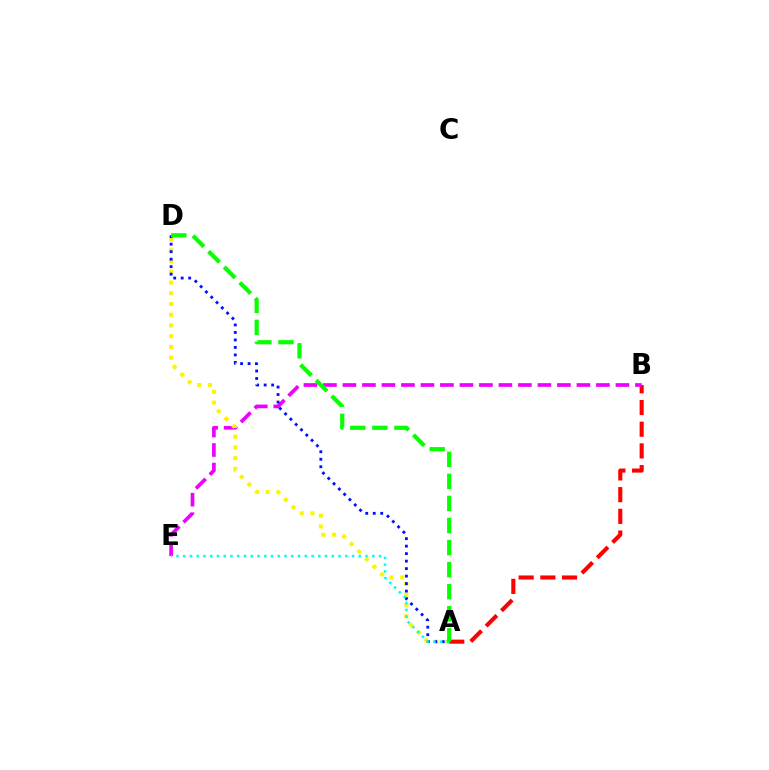{('A', 'B'): [{'color': '#ff0000', 'line_style': 'dashed', 'thickness': 2.95}], ('B', 'E'): [{'color': '#ee00ff', 'line_style': 'dashed', 'thickness': 2.65}], ('A', 'D'): [{'color': '#fcf500', 'line_style': 'dotted', 'thickness': 2.92}, {'color': '#0010ff', 'line_style': 'dotted', 'thickness': 2.04}, {'color': '#08ff00', 'line_style': 'dashed', 'thickness': 3.0}], ('A', 'E'): [{'color': '#00fff6', 'line_style': 'dotted', 'thickness': 1.84}]}